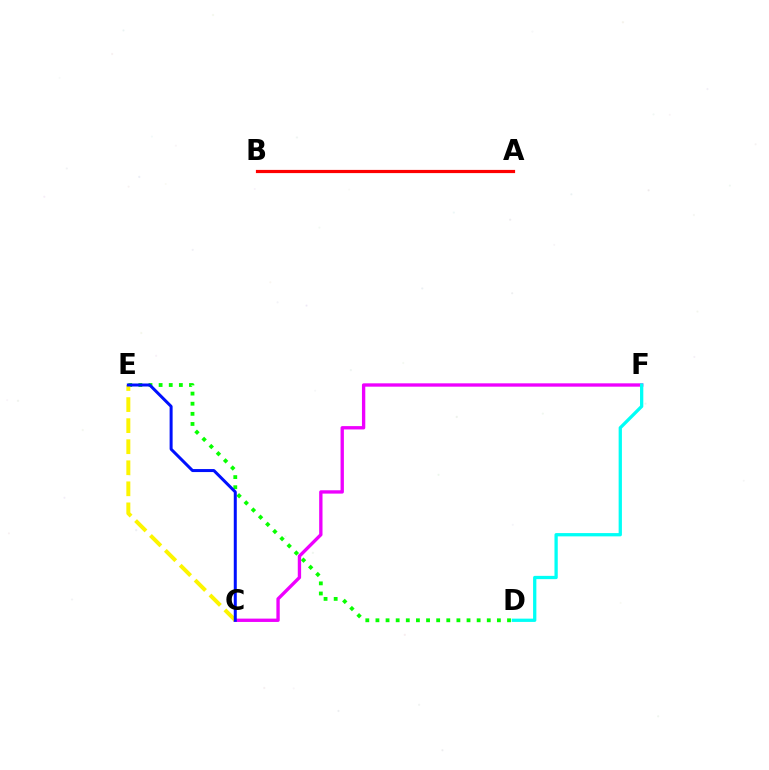{('A', 'B'): [{'color': '#ff0000', 'line_style': 'solid', 'thickness': 2.3}], ('D', 'E'): [{'color': '#08ff00', 'line_style': 'dotted', 'thickness': 2.75}], ('C', 'F'): [{'color': '#ee00ff', 'line_style': 'solid', 'thickness': 2.41}], ('D', 'F'): [{'color': '#00fff6', 'line_style': 'solid', 'thickness': 2.36}], ('C', 'E'): [{'color': '#fcf500', 'line_style': 'dashed', 'thickness': 2.86}, {'color': '#0010ff', 'line_style': 'solid', 'thickness': 2.16}]}